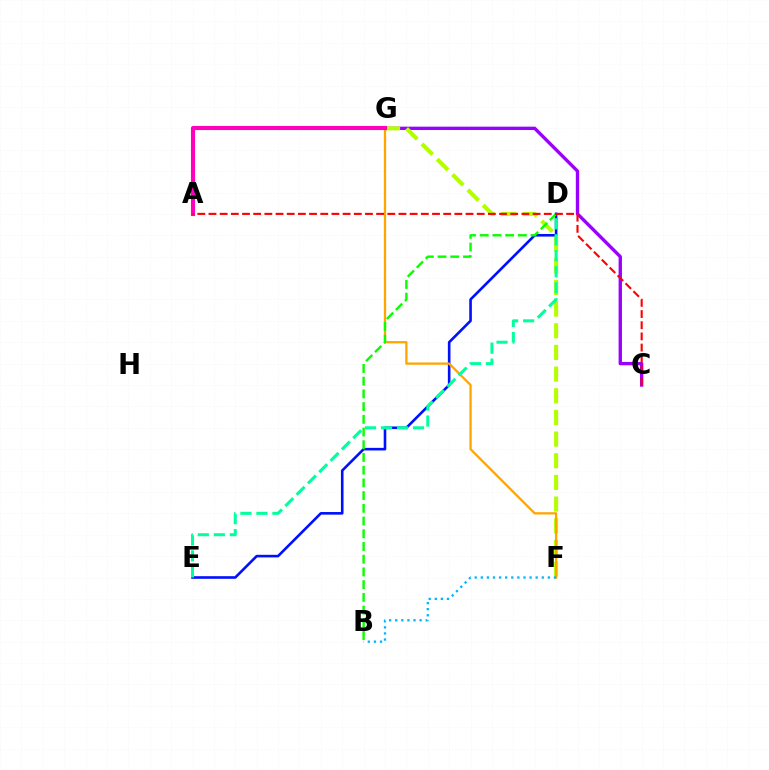{('D', 'E'): [{'color': '#0010ff', 'line_style': 'solid', 'thickness': 1.88}, {'color': '#00ff9d', 'line_style': 'dashed', 'thickness': 2.17}], ('C', 'G'): [{'color': '#9b00ff', 'line_style': 'solid', 'thickness': 2.41}], ('F', 'G'): [{'color': '#b3ff00', 'line_style': 'dashed', 'thickness': 2.94}, {'color': '#ffa500', 'line_style': 'solid', 'thickness': 1.64}], ('B', 'D'): [{'color': '#08ff00', 'line_style': 'dashed', 'thickness': 1.73}], ('B', 'F'): [{'color': '#00b5ff', 'line_style': 'dotted', 'thickness': 1.66}], ('A', 'G'): [{'color': '#ff00bd', 'line_style': 'solid', 'thickness': 2.96}], ('A', 'C'): [{'color': '#ff0000', 'line_style': 'dashed', 'thickness': 1.52}]}